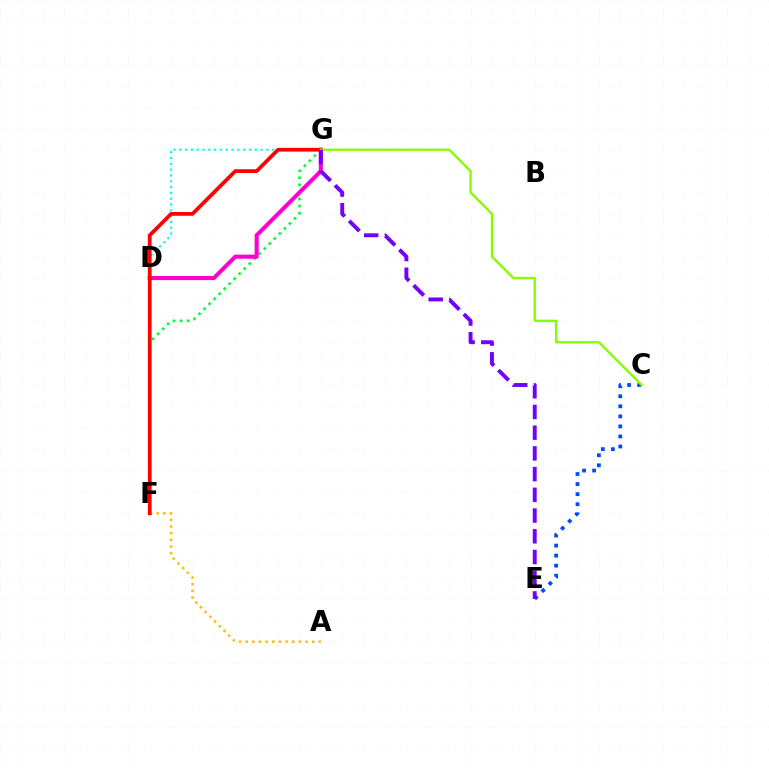{('C', 'E'): [{'color': '#004bff', 'line_style': 'dotted', 'thickness': 2.73}], ('A', 'F'): [{'color': '#ffbd00', 'line_style': 'dotted', 'thickness': 1.81}], ('D', 'G'): [{'color': '#00fff6', 'line_style': 'dotted', 'thickness': 1.58}, {'color': '#ff00cf', 'line_style': 'solid', 'thickness': 2.94}], ('F', 'G'): [{'color': '#00ff39', 'line_style': 'dotted', 'thickness': 1.93}, {'color': '#ff0000', 'line_style': 'solid', 'thickness': 2.7}], ('C', 'G'): [{'color': '#84ff00', 'line_style': 'solid', 'thickness': 1.69}], ('E', 'G'): [{'color': '#7200ff', 'line_style': 'dashed', 'thickness': 2.82}]}